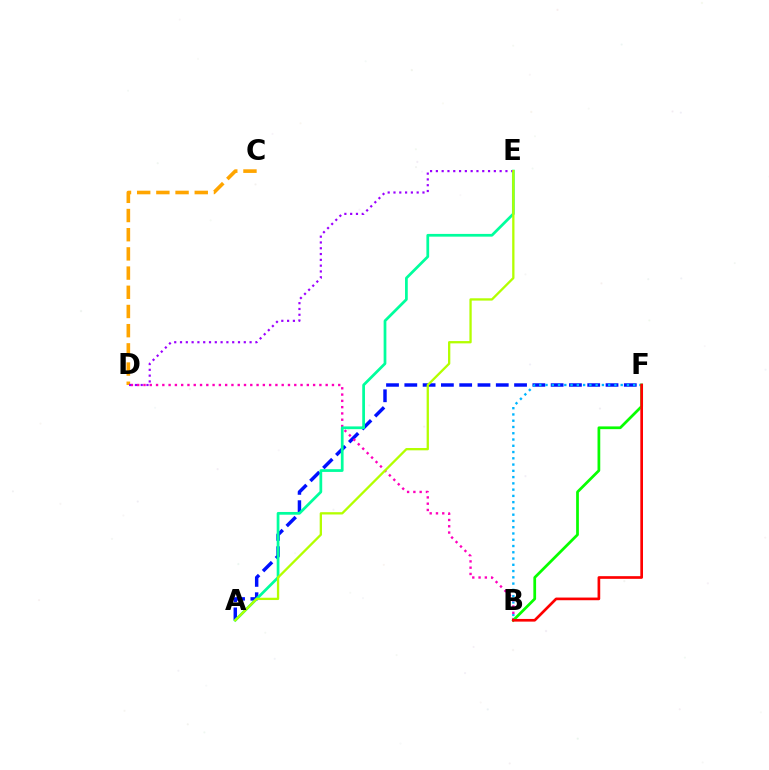{('A', 'F'): [{'color': '#0010ff', 'line_style': 'dashed', 'thickness': 2.48}], ('B', 'F'): [{'color': '#00b5ff', 'line_style': 'dotted', 'thickness': 1.7}, {'color': '#08ff00', 'line_style': 'solid', 'thickness': 1.97}, {'color': '#ff0000', 'line_style': 'solid', 'thickness': 1.92}], ('B', 'D'): [{'color': '#ff00bd', 'line_style': 'dotted', 'thickness': 1.71}], ('A', 'E'): [{'color': '#00ff9d', 'line_style': 'solid', 'thickness': 1.97}, {'color': '#b3ff00', 'line_style': 'solid', 'thickness': 1.66}], ('C', 'D'): [{'color': '#ffa500', 'line_style': 'dashed', 'thickness': 2.61}], ('D', 'E'): [{'color': '#9b00ff', 'line_style': 'dotted', 'thickness': 1.58}]}